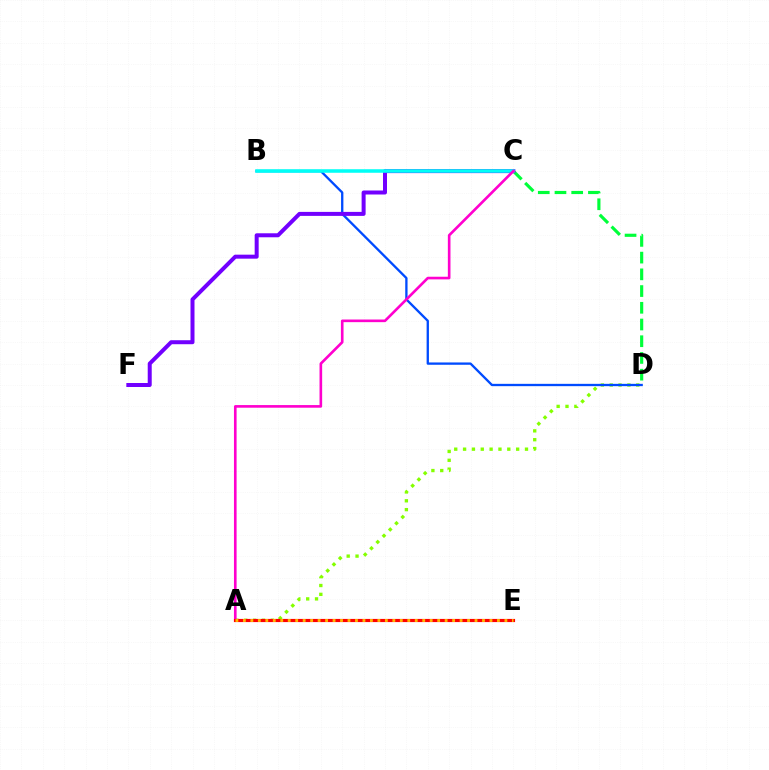{('C', 'D'): [{'color': '#00ff39', 'line_style': 'dashed', 'thickness': 2.27}], ('A', 'D'): [{'color': '#84ff00', 'line_style': 'dotted', 'thickness': 2.4}], ('B', 'D'): [{'color': '#004bff', 'line_style': 'solid', 'thickness': 1.67}], ('C', 'F'): [{'color': '#7200ff', 'line_style': 'solid', 'thickness': 2.88}], ('B', 'C'): [{'color': '#00fff6', 'line_style': 'solid', 'thickness': 2.55}], ('A', 'C'): [{'color': '#ff00cf', 'line_style': 'solid', 'thickness': 1.9}], ('A', 'E'): [{'color': '#ff0000', 'line_style': 'solid', 'thickness': 2.28}, {'color': '#ffbd00', 'line_style': 'dotted', 'thickness': 2.03}]}